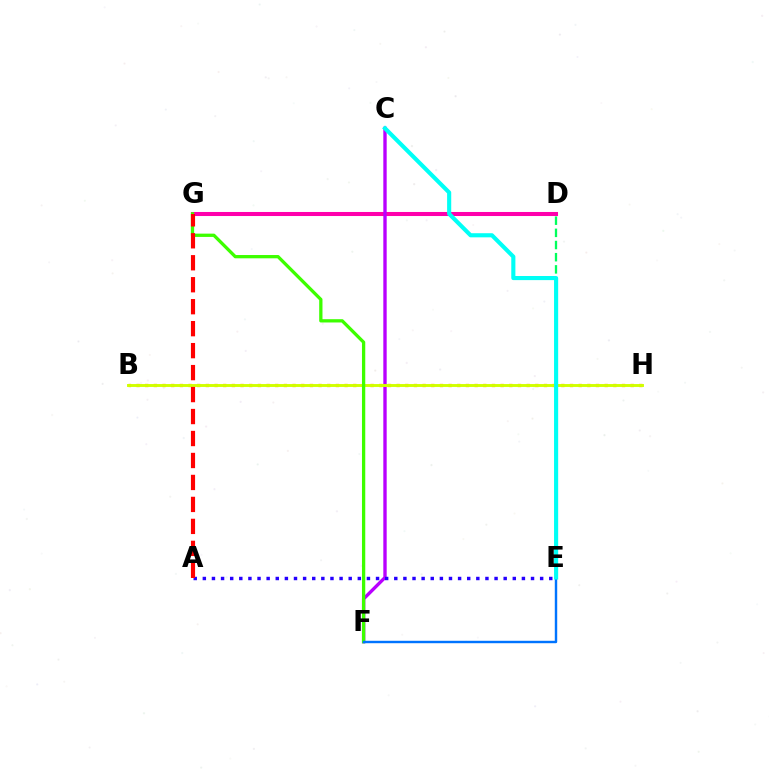{('D', 'G'): [{'color': '#ff00ac', 'line_style': 'solid', 'thickness': 2.91}], ('C', 'F'): [{'color': '#b900ff', 'line_style': 'solid', 'thickness': 2.42}], ('B', 'H'): [{'color': '#ff9400', 'line_style': 'dotted', 'thickness': 2.36}, {'color': '#d1ff00', 'line_style': 'solid', 'thickness': 2.09}], ('A', 'E'): [{'color': '#2500ff', 'line_style': 'dotted', 'thickness': 2.48}], ('D', 'E'): [{'color': '#00ff5c', 'line_style': 'dashed', 'thickness': 1.65}], ('F', 'G'): [{'color': '#3dff00', 'line_style': 'solid', 'thickness': 2.37}], ('E', 'F'): [{'color': '#0074ff', 'line_style': 'solid', 'thickness': 1.74}], ('C', 'E'): [{'color': '#00fff6', 'line_style': 'solid', 'thickness': 2.96}], ('A', 'G'): [{'color': '#ff0000', 'line_style': 'dashed', 'thickness': 2.98}]}